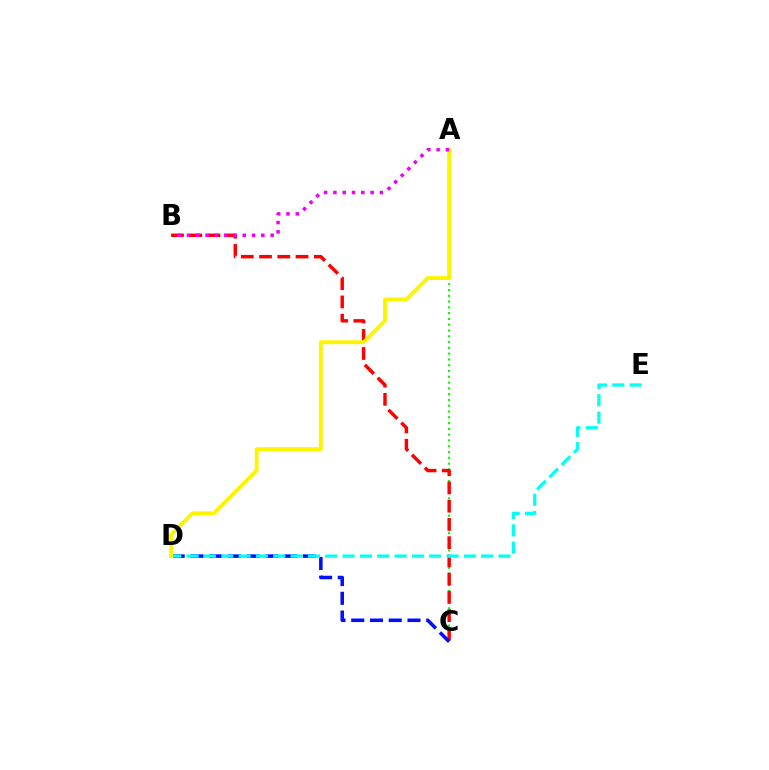{('A', 'C'): [{'color': '#08ff00', 'line_style': 'dotted', 'thickness': 1.57}], ('B', 'C'): [{'color': '#ff0000', 'line_style': 'dashed', 'thickness': 2.48}], ('C', 'D'): [{'color': '#0010ff', 'line_style': 'dashed', 'thickness': 2.55}], ('D', 'E'): [{'color': '#00fff6', 'line_style': 'dashed', 'thickness': 2.35}], ('A', 'D'): [{'color': '#fcf500', 'line_style': 'solid', 'thickness': 2.79}], ('A', 'B'): [{'color': '#ee00ff', 'line_style': 'dotted', 'thickness': 2.53}]}